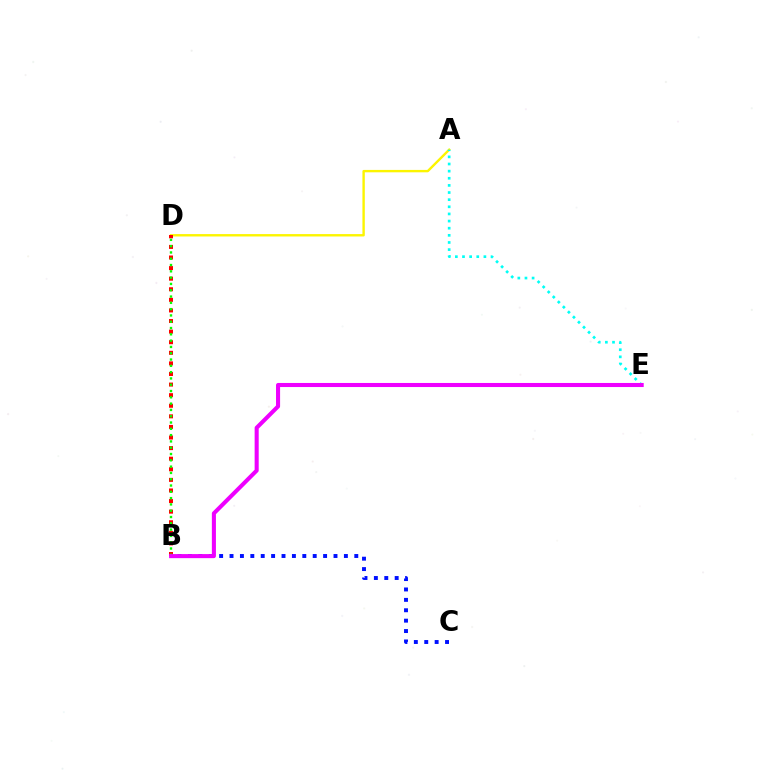{('B', 'C'): [{'color': '#0010ff', 'line_style': 'dotted', 'thickness': 2.82}], ('A', 'D'): [{'color': '#fcf500', 'line_style': 'solid', 'thickness': 1.72}], ('B', 'D'): [{'color': '#ff0000', 'line_style': 'dotted', 'thickness': 2.88}, {'color': '#08ff00', 'line_style': 'dotted', 'thickness': 1.71}], ('A', 'E'): [{'color': '#00fff6', 'line_style': 'dotted', 'thickness': 1.94}], ('B', 'E'): [{'color': '#ee00ff', 'line_style': 'solid', 'thickness': 2.93}]}